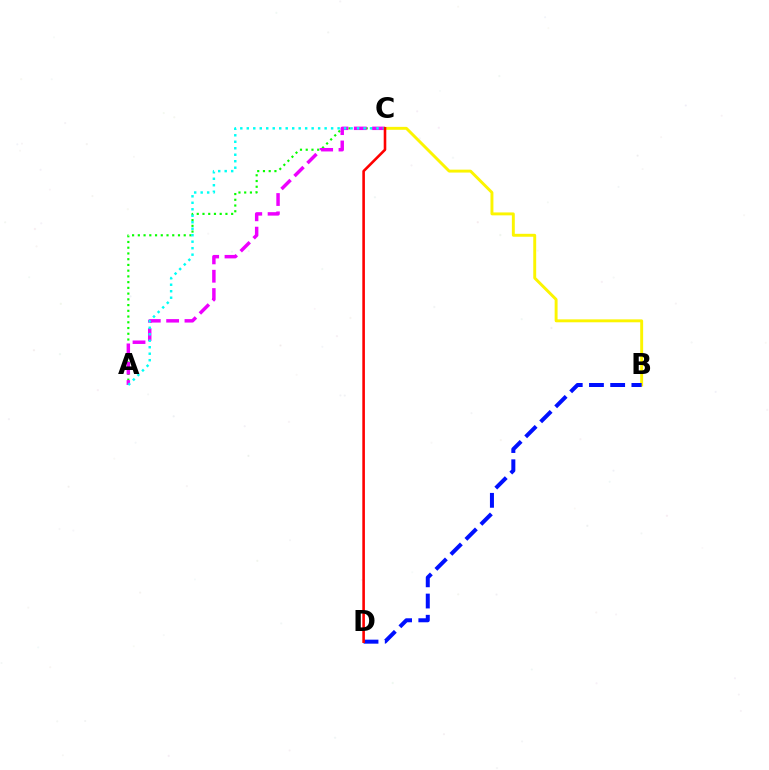{('A', 'C'): [{'color': '#08ff00', 'line_style': 'dotted', 'thickness': 1.56}, {'color': '#ee00ff', 'line_style': 'dashed', 'thickness': 2.49}, {'color': '#00fff6', 'line_style': 'dotted', 'thickness': 1.76}], ('B', 'C'): [{'color': '#fcf500', 'line_style': 'solid', 'thickness': 2.1}], ('B', 'D'): [{'color': '#0010ff', 'line_style': 'dashed', 'thickness': 2.88}], ('C', 'D'): [{'color': '#ff0000', 'line_style': 'solid', 'thickness': 1.87}]}